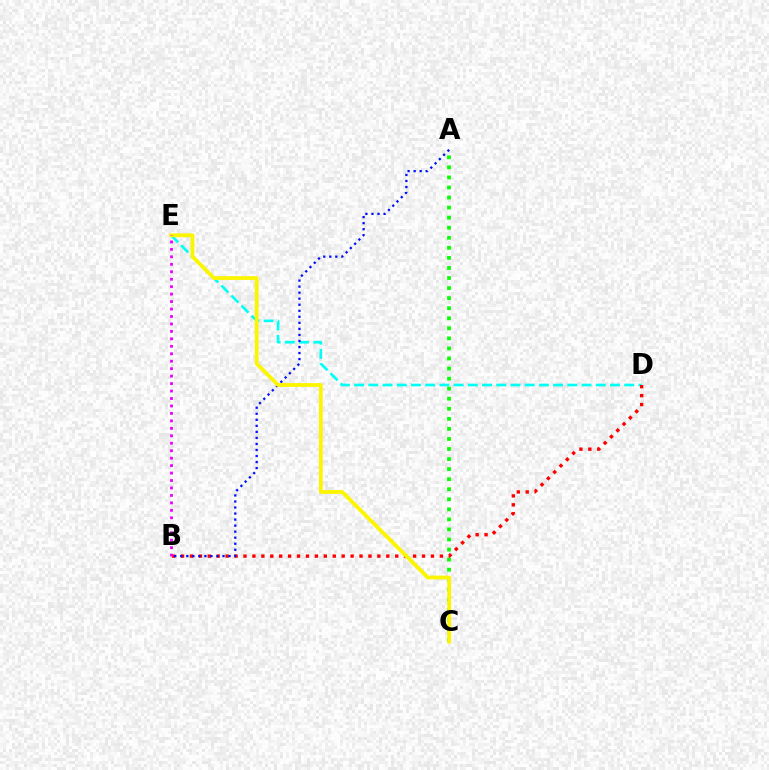{('D', 'E'): [{'color': '#00fff6', 'line_style': 'dashed', 'thickness': 1.93}], ('A', 'C'): [{'color': '#08ff00', 'line_style': 'dotted', 'thickness': 2.73}], ('B', 'D'): [{'color': '#ff0000', 'line_style': 'dotted', 'thickness': 2.43}], ('A', 'B'): [{'color': '#0010ff', 'line_style': 'dotted', 'thickness': 1.64}], ('C', 'E'): [{'color': '#fcf500', 'line_style': 'solid', 'thickness': 2.73}], ('B', 'E'): [{'color': '#ee00ff', 'line_style': 'dotted', 'thickness': 2.03}]}